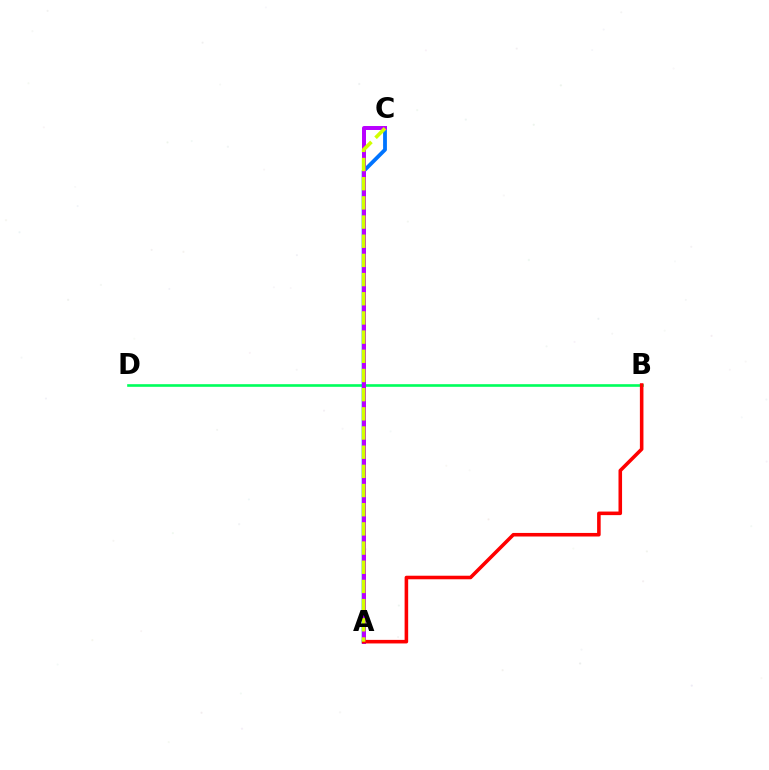{('B', 'D'): [{'color': '#00ff5c', 'line_style': 'solid', 'thickness': 1.9}], ('A', 'C'): [{'color': '#0074ff', 'line_style': 'solid', 'thickness': 2.74}, {'color': '#b900ff', 'line_style': 'solid', 'thickness': 2.86}, {'color': '#d1ff00', 'line_style': 'dashed', 'thickness': 2.61}], ('A', 'B'): [{'color': '#ff0000', 'line_style': 'solid', 'thickness': 2.57}]}